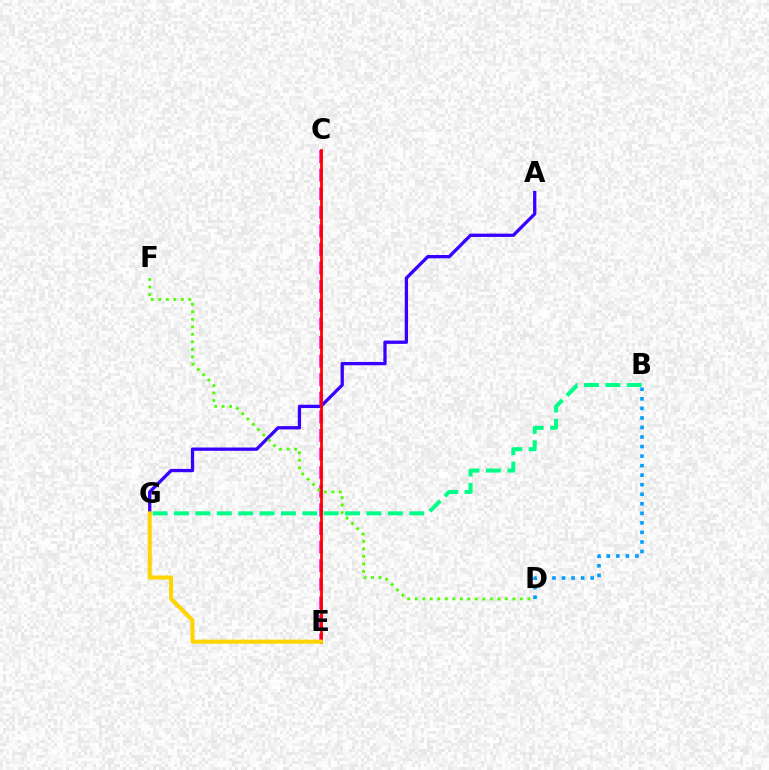{('A', 'G'): [{'color': '#3700ff', 'line_style': 'solid', 'thickness': 2.37}], ('C', 'E'): [{'color': '#ff00ed', 'line_style': 'dashed', 'thickness': 2.53}, {'color': '#ff0000', 'line_style': 'solid', 'thickness': 1.96}], ('B', 'D'): [{'color': '#009eff', 'line_style': 'dotted', 'thickness': 2.59}], ('D', 'F'): [{'color': '#4fff00', 'line_style': 'dotted', 'thickness': 2.04}], ('B', 'G'): [{'color': '#00ff86', 'line_style': 'dashed', 'thickness': 2.9}], ('E', 'G'): [{'color': '#ffd500', 'line_style': 'solid', 'thickness': 2.91}]}